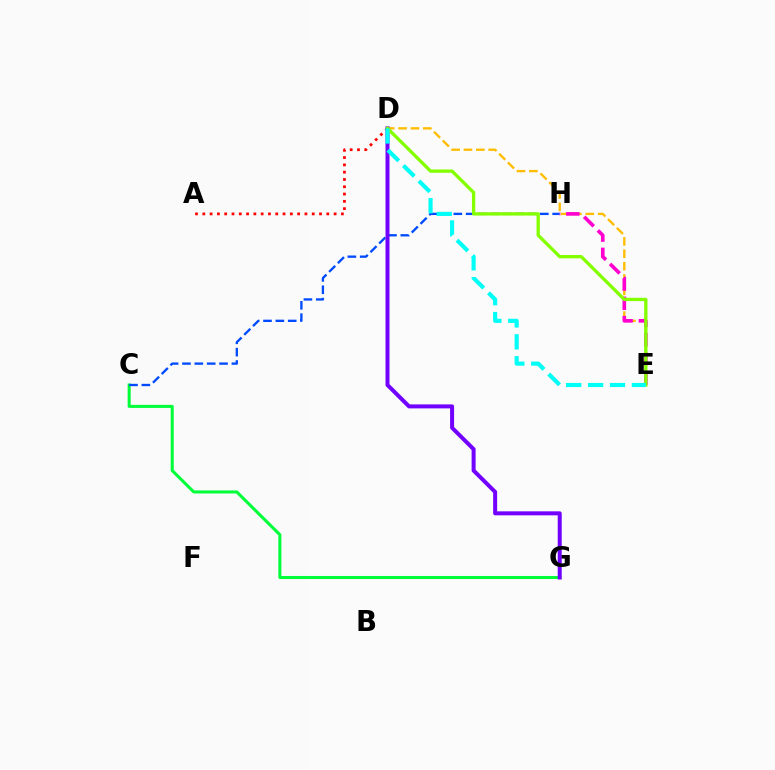{('C', 'G'): [{'color': '#00ff39', 'line_style': 'solid', 'thickness': 2.19}], ('D', 'E'): [{'color': '#ffbd00', 'line_style': 'dashed', 'thickness': 1.68}, {'color': '#84ff00', 'line_style': 'solid', 'thickness': 2.39}, {'color': '#00fff6', 'line_style': 'dashed', 'thickness': 2.98}], ('C', 'H'): [{'color': '#004bff', 'line_style': 'dashed', 'thickness': 1.68}], ('E', 'H'): [{'color': '#ff00cf', 'line_style': 'dashed', 'thickness': 2.62}], ('A', 'D'): [{'color': '#ff0000', 'line_style': 'dotted', 'thickness': 1.98}], ('D', 'G'): [{'color': '#7200ff', 'line_style': 'solid', 'thickness': 2.88}]}